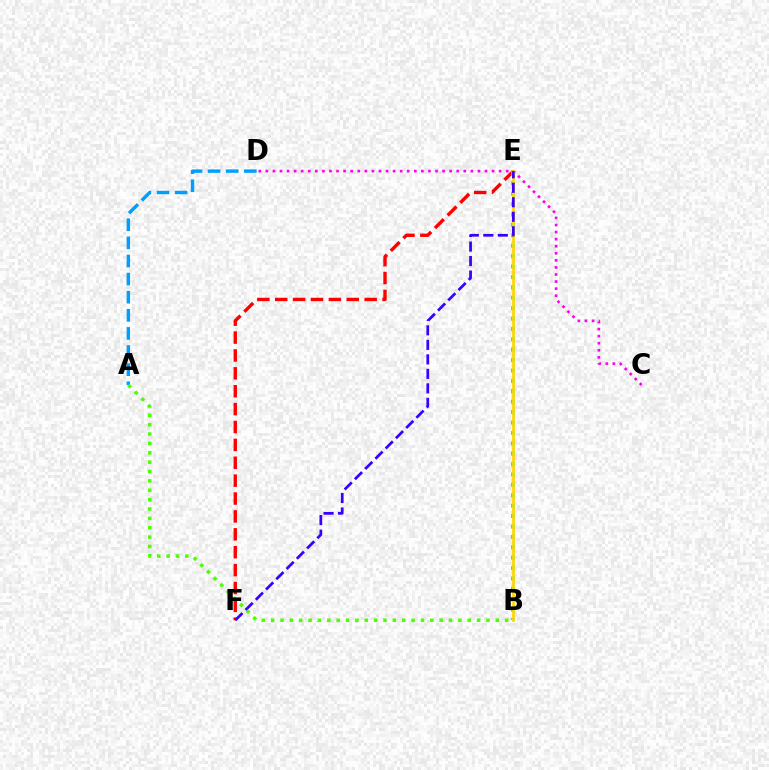{('E', 'F'): [{'color': '#ff0000', 'line_style': 'dashed', 'thickness': 2.43}, {'color': '#3700ff', 'line_style': 'dashed', 'thickness': 1.97}], ('C', 'D'): [{'color': '#ff00ed', 'line_style': 'dotted', 'thickness': 1.92}], ('B', 'E'): [{'color': '#00ff86', 'line_style': 'dotted', 'thickness': 2.82}, {'color': '#ffd500', 'line_style': 'solid', 'thickness': 1.94}], ('A', 'D'): [{'color': '#009eff', 'line_style': 'dashed', 'thickness': 2.46}], ('A', 'B'): [{'color': '#4fff00', 'line_style': 'dotted', 'thickness': 2.54}]}